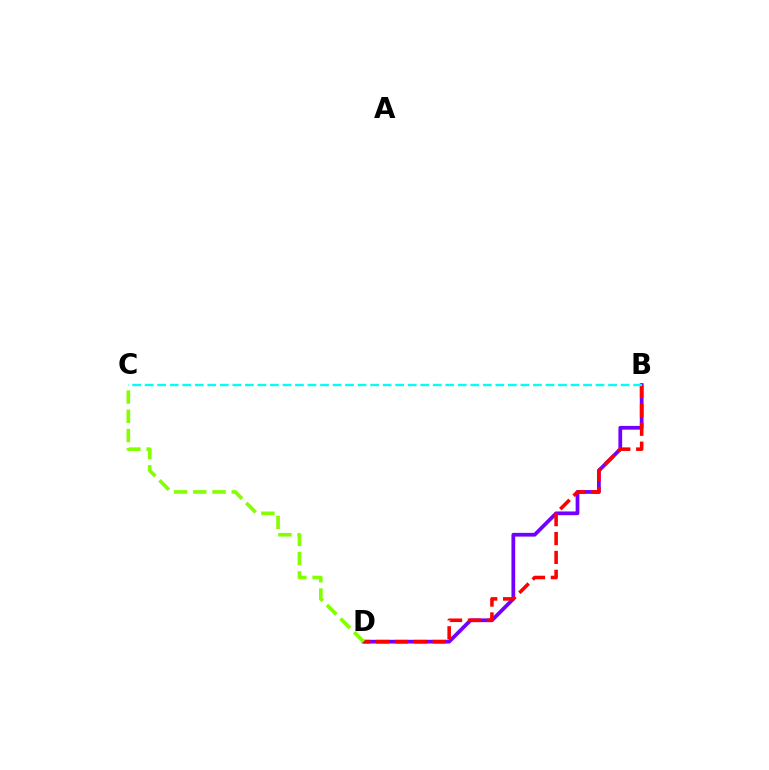{('B', 'D'): [{'color': '#7200ff', 'line_style': 'solid', 'thickness': 2.7}, {'color': '#ff0000', 'line_style': 'dashed', 'thickness': 2.56}], ('B', 'C'): [{'color': '#00fff6', 'line_style': 'dashed', 'thickness': 1.7}], ('C', 'D'): [{'color': '#84ff00', 'line_style': 'dashed', 'thickness': 2.61}]}